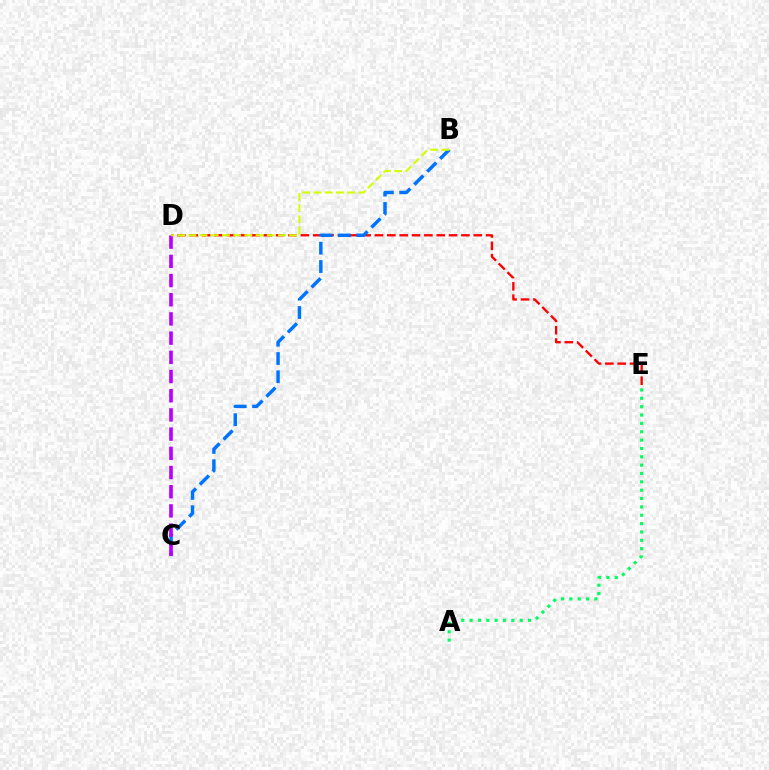{('D', 'E'): [{'color': '#ff0000', 'line_style': 'dashed', 'thickness': 1.68}], ('B', 'C'): [{'color': '#0074ff', 'line_style': 'dashed', 'thickness': 2.48}], ('C', 'D'): [{'color': '#b900ff', 'line_style': 'dashed', 'thickness': 2.61}], ('A', 'E'): [{'color': '#00ff5c', 'line_style': 'dotted', 'thickness': 2.27}], ('B', 'D'): [{'color': '#d1ff00', 'line_style': 'dashed', 'thickness': 1.52}]}